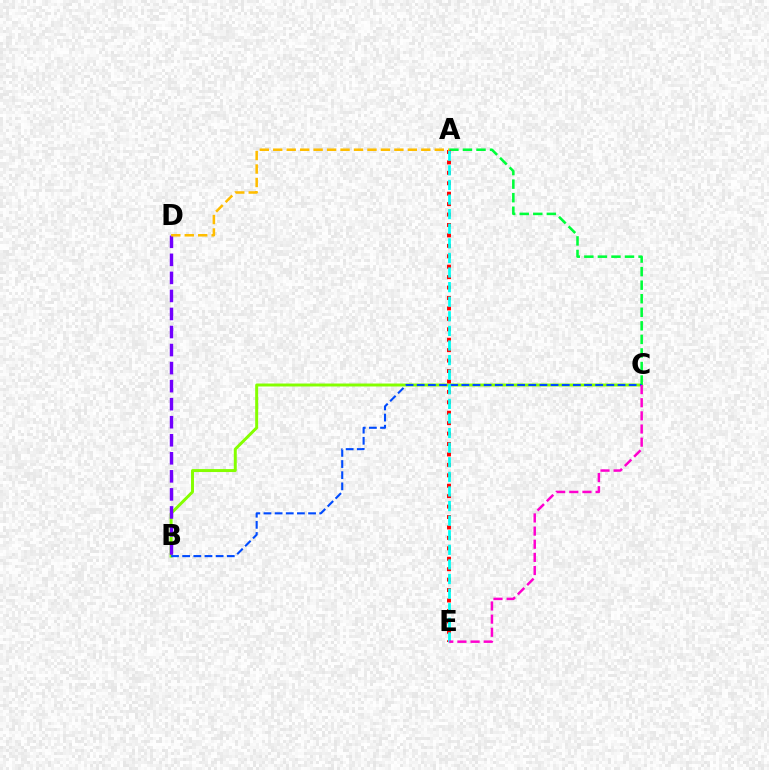{('B', 'C'): [{'color': '#84ff00', 'line_style': 'solid', 'thickness': 2.13}, {'color': '#004bff', 'line_style': 'dashed', 'thickness': 1.52}], ('A', 'C'): [{'color': '#00ff39', 'line_style': 'dashed', 'thickness': 1.84}], ('A', 'E'): [{'color': '#ff0000', 'line_style': 'dotted', 'thickness': 2.83}, {'color': '#00fff6', 'line_style': 'dashed', 'thickness': 1.98}], ('C', 'E'): [{'color': '#ff00cf', 'line_style': 'dashed', 'thickness': 1.79}], ('B', 'D'): [{'color': '#7200ff', 'line_style': 'dashed', 'thickness': 2.45}], ('A', 'D'): [{'color': '#ffbd00', 'line_style': 'dashed', 'thickness': 1.83}]}